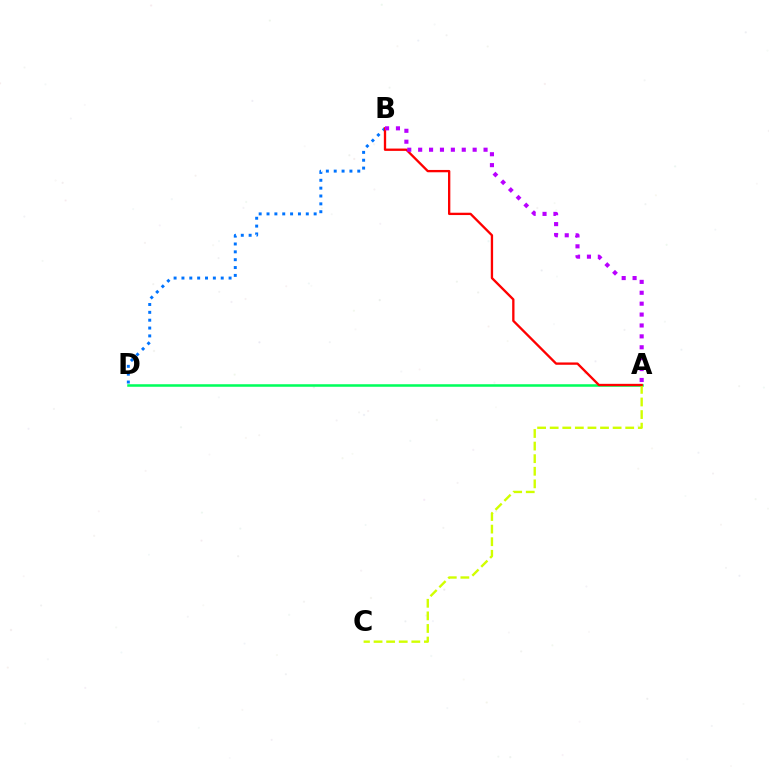{('B', 'D'): [{'color': '#0074ff', 'line_style': 'dotted', 'thickness': 2.13}], ('A', 'D'): [{'color': '#00ff5c', 'line_style': 'solid', 'thickness': 1.83}], ('A', 'C'): [{'color': '#d1ff00', 'line_style': 'dashed', 'thickness': 1.71}], ('A', 'B'): [{'color': '#ff0000', 'line_style': 'solid', 'thickness': 1.67}, {'color': '#b900ff', 'line_style': 'dotted', 'thickness': 2.96}]}